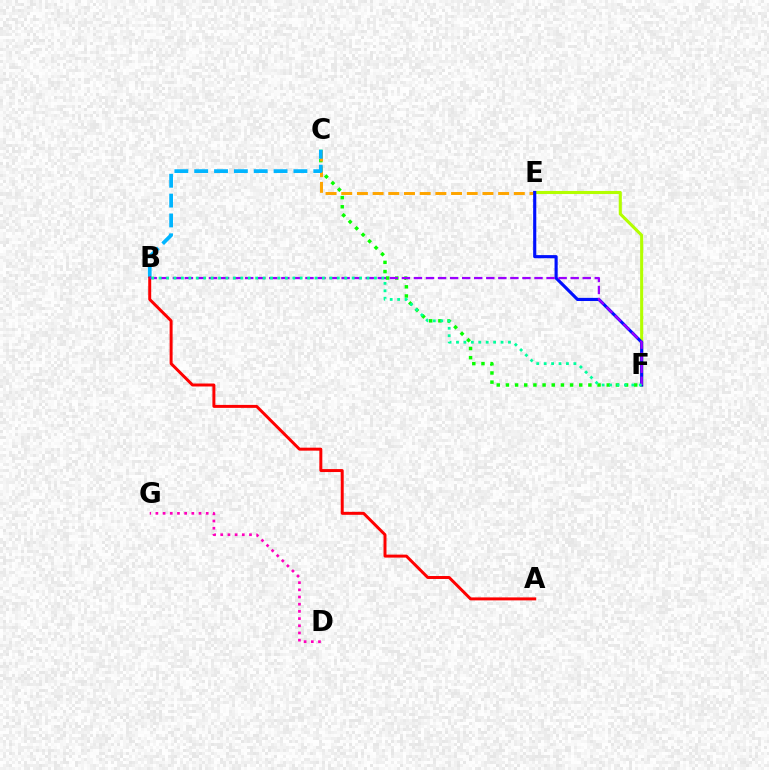{('C', 'F'): [{'color': '#08ff00', 'line_style': 'dotted', 'thickness': 2.49}], ('D', 'G'): [{'color': '#ff00bd', 'line_style': 'dotted', 'thickness': 1.95}], ('E', 'F'): [{'color': '#b3ff00', 'line_style': 'solid', 'thickness': 2.22}, {'color': '#0010ff', 'line_style': 'solid', 'thickness': 2.26}], ('C', 'E'): [{'color': '#ffa500', 'line_style': 'dashed', 'thickness': 2.13}], ('B', 'C'): [{'color': '#00b5ff', 'line_style': 'dashed', 'thickness': 2.7}], ('A', 'B'): [{'color': '#ff0000', 'line_style': 'solid', 'thickness': 2.14}], ('B', 'F'): [{'color': '#9b00ff', 'line_style': 'dashed', 'thickness': 1.64}, {'color': '#00ff9d', 'line_style': 'dotted', 'thickness': 2.02}]}